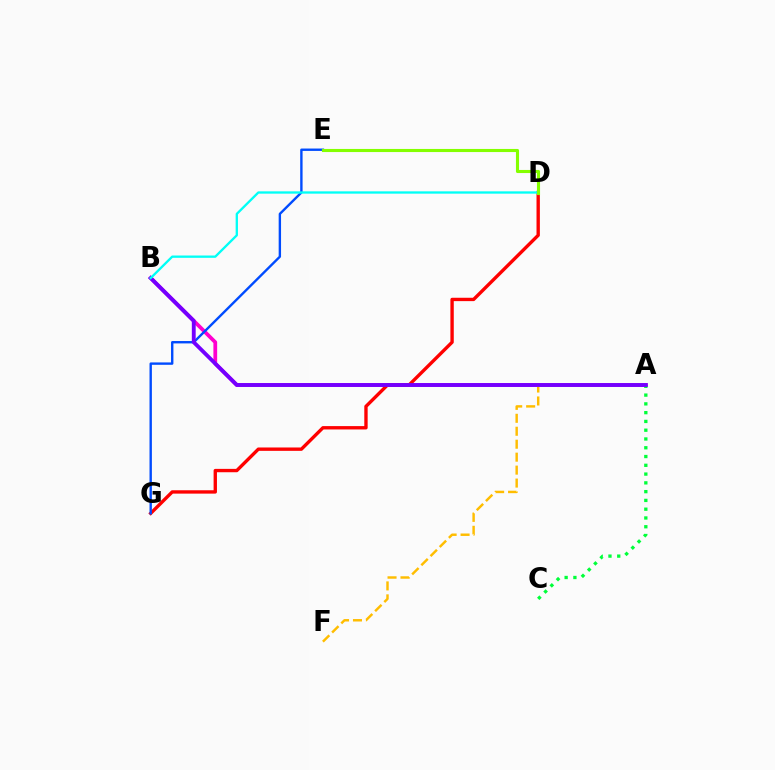{('A', 'B'): [{'color': '#ff00cf', 'line_style': 'solid', 'thickness': 2.7}, {'color': '#7200ff', 'line_style': 'solid', 'thickness': 2.77}], ('D', 'G'): [{'color': '#ff0000', 'line_style': 'solid', 'thickness': 2.42}], ('A', 'F'): [{'color': '#ffbd00', 'line_style': 'dashed', 'thickness': 1.76}], ('E', 'G'): [{'color': '#004bff', 'line_style': 'solid', 'thickness': 1.72}], ('A', 'C'): [{'color': '#00ff39', 'line_style': 'dotted', 'thickness': 2.38}], ('B', 'D'): [{'color': '#00fff6', 'line_style': 'solid', 'thickness': 1.67}], ('D', 'E'): [{'color': '#84ff00', 'line_style': 'solid', 'thickness': 2.23}]}